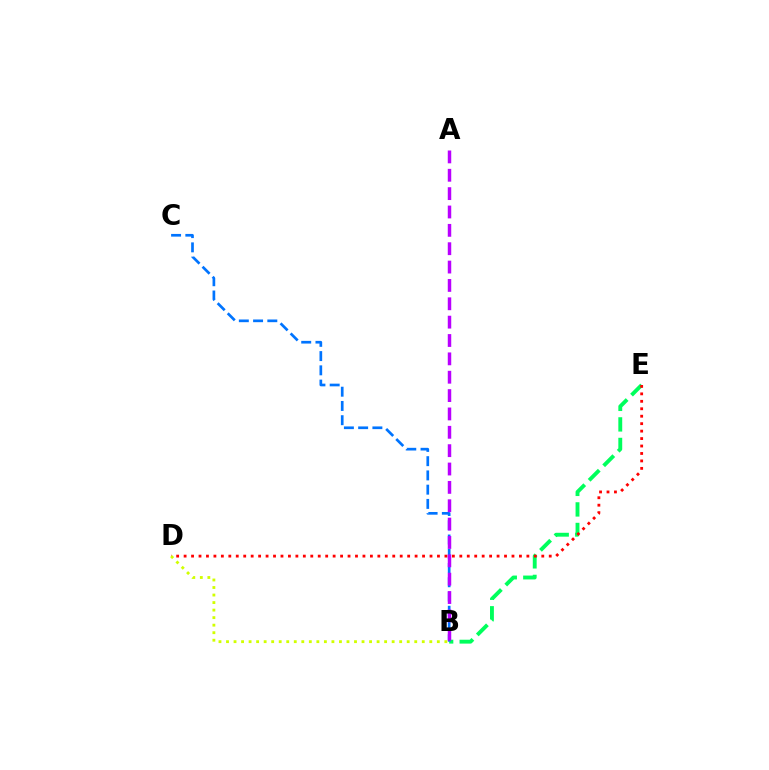{('B', 'E'): [{'color': '#00ff5c', 'line_style': 'dashed', 'thickness': 2.79}], ('B', 'C'): [{'color': '#0074ff', 'line_style': 'dashed', 'thickness': 1.94}], ('D', 'E'): [{'color': '#ff0000', 'line_style': 'dotted', 'thickness': 2.02}], ('B', 'D'): [{'color': '#d1ff00', 'line_style': 'dotted', 'thickness': 2.05}], ('A', 'B'): [{'color': '#b900ff', 'line_style': 'dashed', 'thickness': 2.49}]}